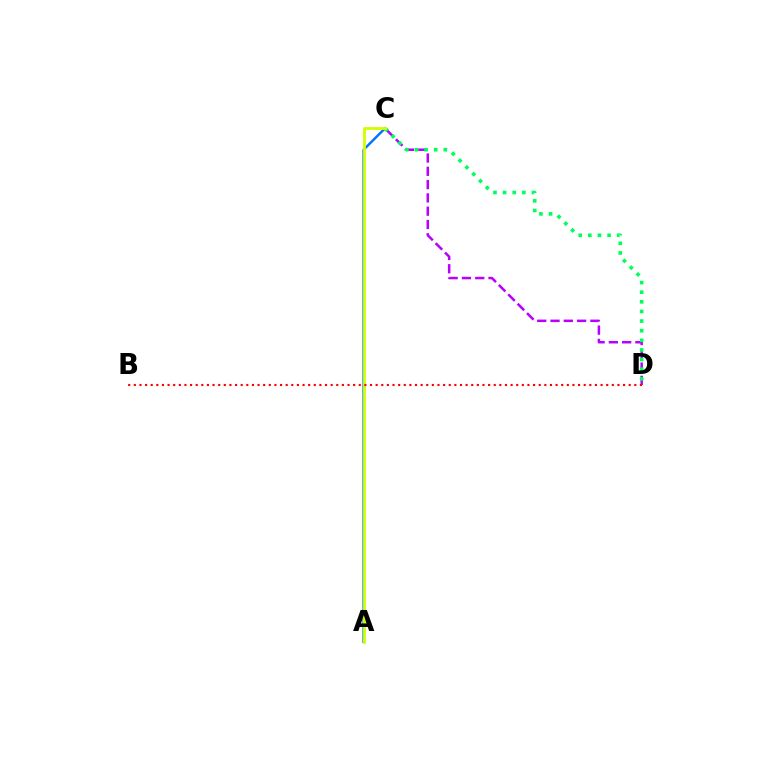{('C', 'D'): [{'color': '#b900ff', 'line_style': 'dashed', 'thickness': 1.81}, {'color': '#00ff5c', 'line_style': 'dotted', 'thickness': 2.61}], ('A', 'C'): [{'color': '#0074ff', 'line_style': 'solid', 'thickness': 1.76}, {'color': '#d1ff00', 'line_style': 'solid', 'thickness': 2.05}], ('B', 'D'): [{'color': '#ff0000', 'line_style': 'dotted', 'thickness': 1.53}]}